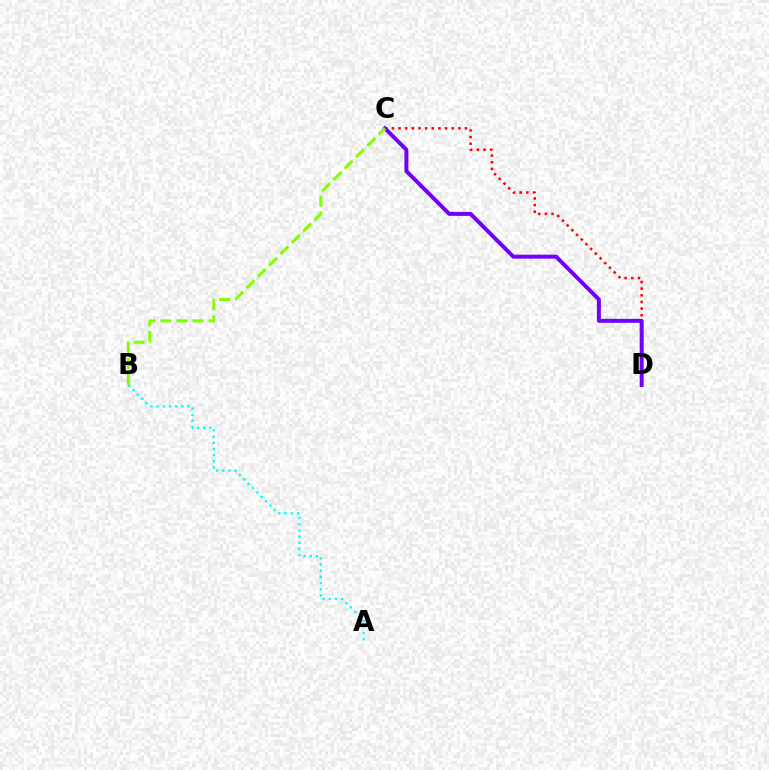{('C', 'D'): [{'color': '#ff0000', 'line_style': 'dotted', 'thickness': 1.81}, {'color': '#7200ff', 'line_style': 'solid', 'thickness': 2.86}], ('B', 'C'): [{'color': '#84ff00', 'line_style': 'dashed', 'thickness': 2.18}], ('A', 'B'): [{'color': '#00fff6', 'line_style': 'dotted', 'thickness': 1.68}]}